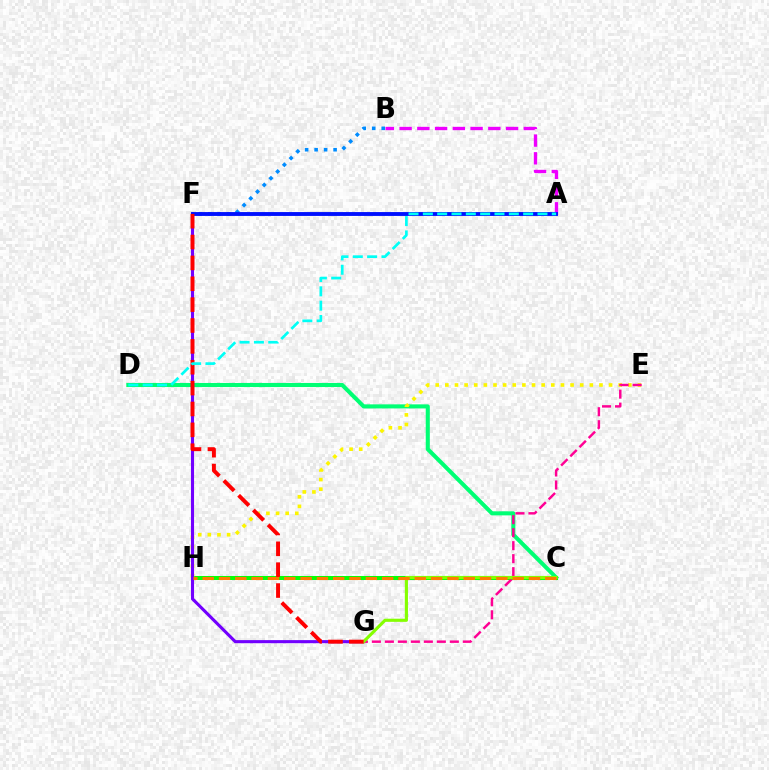{('B', 'F'): [{'color': '#008cff', 'line_style': 'dotted', 'thickness': 2.58}], ('C', 'D'): [{'color': '#00ff74', 'line_style': 'solid', 'thickness': 2.92}], ('A', 'B'): [{'color': '#ee00ff', 'line_style': 'dashed', 'thickness': 2.41}], ('C', 'H'): [{'color': '#08ff00', 'line_style': 'solid', 'thickness': 2.89}, {'color': '#ff7c00', 'line_style': 'dashed', 'thickness': 2.22}], ('E', 'H'): [{'color': '#fcf500', 'line_style': 'dotted', 'thickness': 2.62}], ('F', 'G'): [{'color': '#7200ff', 'line_style': 'solid', 'thickness': 2.23}, {'color': '#ff0000', 'line_style': 'dashed', 'thickness': 2.83}], ('E', 'G'): [{'color': '#ff0094', 'line_style': 'dashed', 'thickness': 1.77}], ('A', 'F'): [{'color': '#0010ff', 'line_style': 'solid', 'thickness': 2.79}], ('C', 'G'): [{'color': '#84ff00', 'line_style': 'solid', 'thickness': 2.26}], ('A', 'D'): [{'color': '#00fff6', 'line_style': 'dashed', 'thickness': 1.95}]}